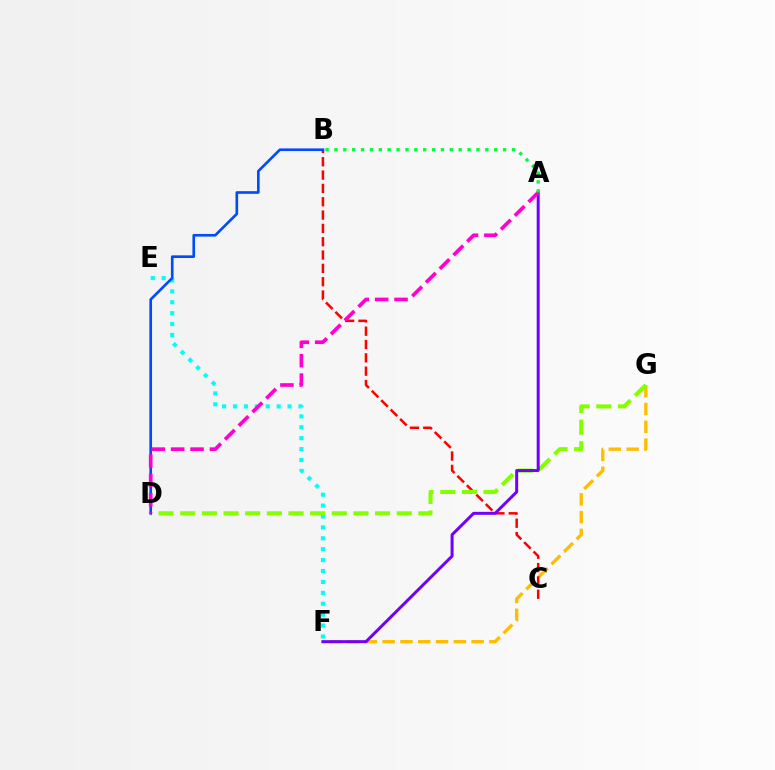{('F', 'G'): [{'color': '#ffbd00', 'line_style': 'dashed', 'thickness': 2.42}], ('E', 'F'): [{'color': '#00fff6', 'line_style': 'dotted', 'thickness': 2.96}], ('B', 'C'): [{'color': '#ff0000', 'line_style': 'dashed', 'thickness': 1.81}], ('D', 'G'): [{'color': '#84ff00', 'line_style': 'dashed', 'thickness': 2.94}], ('B', 'D'): [{'color': '#004bff', 'line_style': 'solid', 'thickness': 1.91}], ('A', 'F'): [{'color': '#7200ff', 'line_style': 'solid', 'thickness': 2.16}], ('A', 'D'): [{'color': '#ff00cf', 'line_style': 'dashed', 'thickness': 2.63}], ('A', 'B'): [{'color': '#00ff39', 'line_style': 'dotted', 'thickness': 2.41}]}